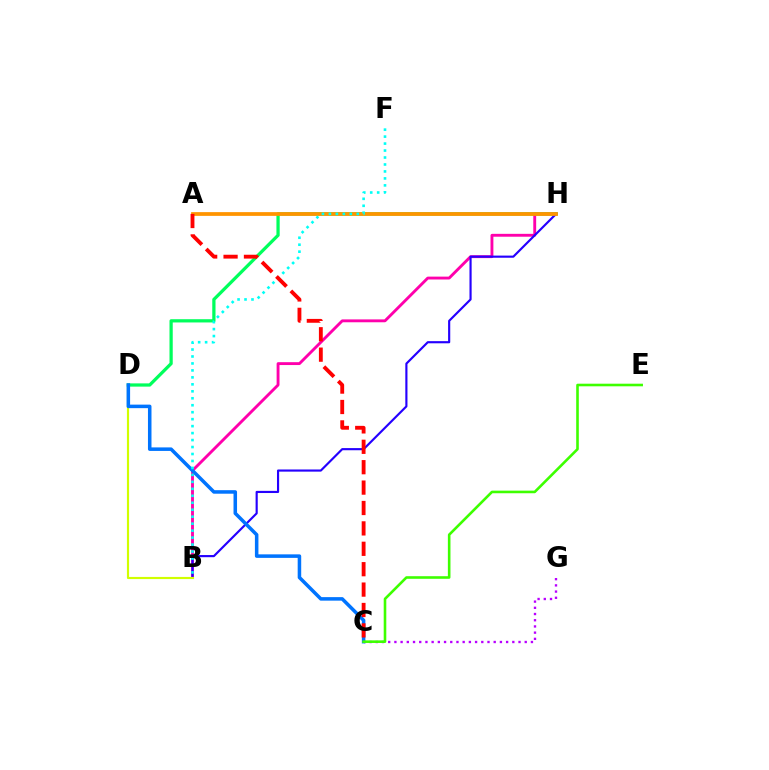{('C', 'G'): [{'color': '#b900ff', 'line_style': 'dotted', 'thickness': 1.69}], ('B', 'H'): [{'color': '#ff00ac', 'line_style': 'solid', 'thickness': 2.07}, {'color': '#2500ff', 'line_style': 'solid', 'thickness': 1.55}], ('D', 'H'): [{'color': '#00ff5c', 'line_style': 'solid', 'thickness': 2.34}], ('B', 'D'): [{'color': '#d1ff00', 'line_style': 'solid', 'thickness': 1.55}], ('C', 'D'): [{'color': '#0074ff', 'line_style': 'solid', 'thickness': 2.54}], ('A', 'H'): [{'color': '#ff9400', 'line_style': 'solid', 'thickness': 2.7}], ('C', 'E'): [{'color': '#3dff00', 'line_style': 'solid', 'thickness': 1.87}], ('B', 'F'): [{'color': '#00fff6', 'line_style': 'dotted', 'thickness': 1.89}], ('A', 'C'): [{'color': '#ff0000', 'line_style': 'dashed', 'thickness': 2.77}]}